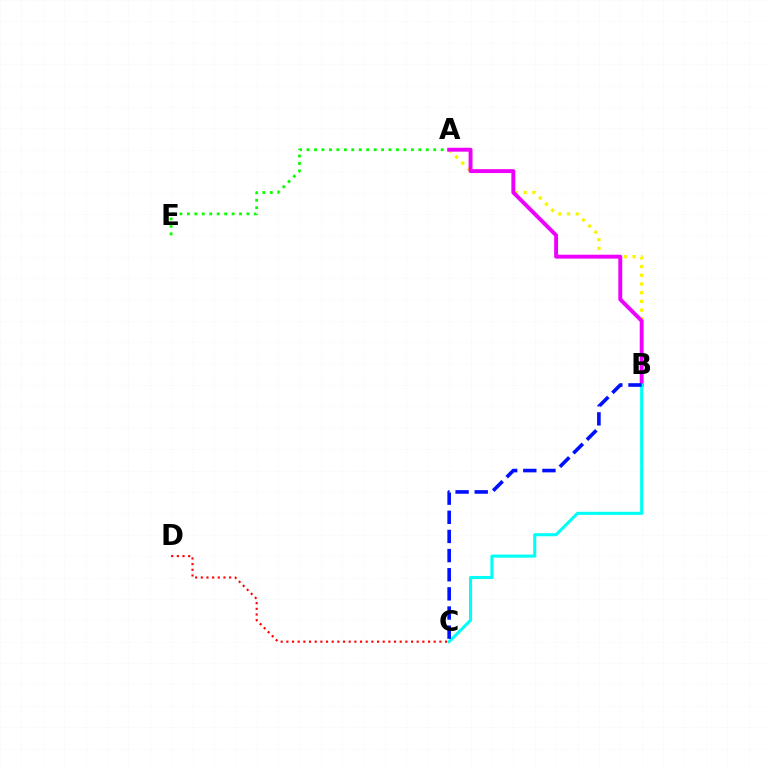{('A', 'E'): [{'color': '#08ff00', 'line_style': 'dotted', 'thickness': 2.02}], ('A', 'B'): [{'color': '#fcf500', 'line_style': 'dotted', 'thickness': 2.37}, {'color': '#ee00ff', 'line_style': 'solid', 'thickness': 2.81}], ('C', 'D'): [{'color': '#ff0000', 'line_style': 'dotted', 'thickness': 1.54}], ('B', 'C'): [{'color': '#00fff6', 'line_style': 'solid', 'thickness': 2.22}, {'color': '#0010ff', 'line_style': 'dashed', 'thickness': 2.6}]}